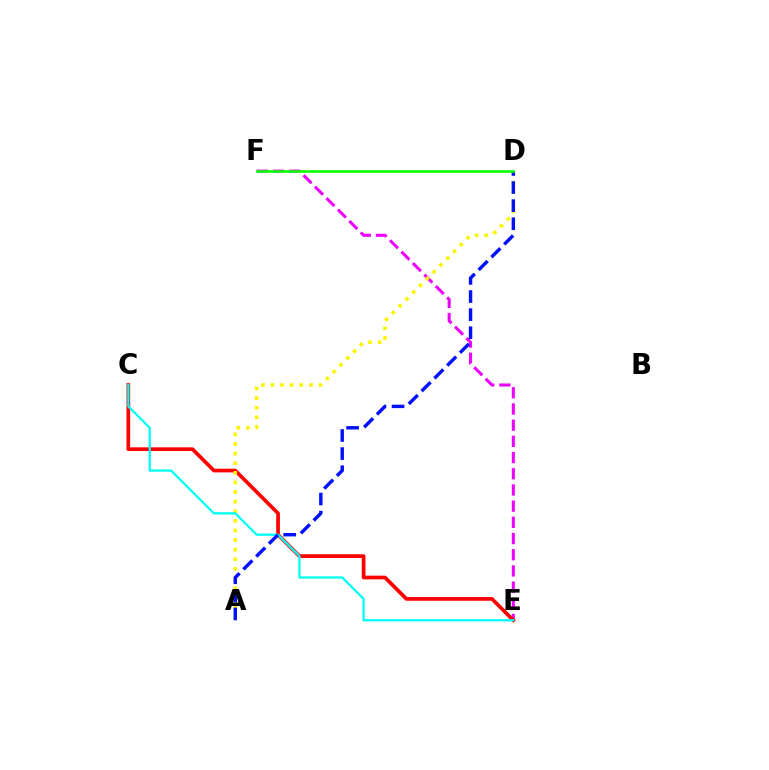{('E', 'F'): [{'color': '#ee00ff', 'line_style': 'dashed', 'thickness': 2.2}], ('C', 'E'): [{'color': '#ff0000', 'line_style': 'solid', 'thickness': 2.66}, {'color': '#00fff6', 'line_style': 'solid', 'thickness': 1.63}], ('A', 'D'): [{'color': '#fcf500', 'line_style': 'dotted', 'thickness': 2.61}, {'color': '#0010ff', 'line_style': 'dashed', 'thickness': 2.46}], ('D', 'F'): [{'color': '#08ff00', 'line_style': 'solid', 'thickness': 1.85}]}